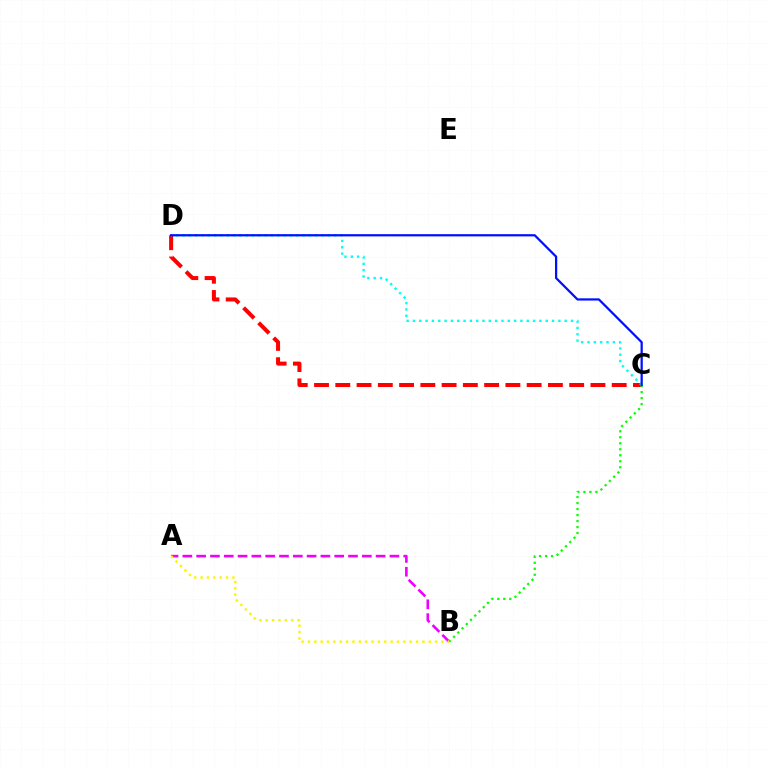{('C', 'D'): [{'color': '#ff0000', 'line_style': 'dashed', 'thickness': 2.89}, {'color': '#00fff6', 'line_style': 'dotted', 'thickness': 1.72}, {'color': '#0010ff', 'line_style': 'solid', 'thickness': 1.61}], ('A', 'B'): [{'color': '#ee00ff', 'line_style': 'dashed', 'thickness': 1.88}, {'color': '#fcf500', 'line_style': 'dotted', 'thickness': 1.73}], ('B', 'C'): [{'color': '#08ff00', 'line_style': 'dotted', 'thickness': 1.63}]}